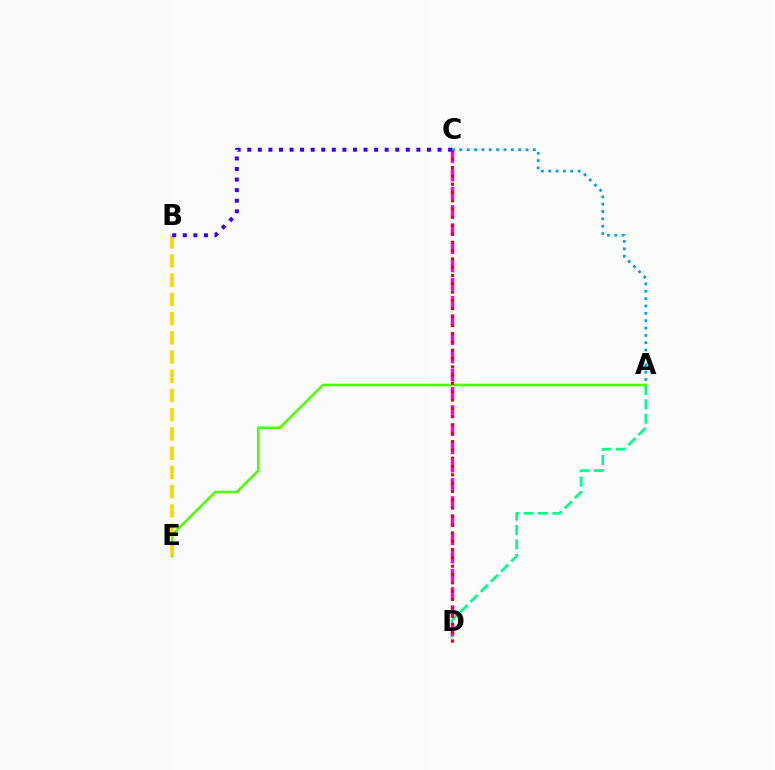{('A', 'C'): [{'color': '#009eff', 'line_style': 'dotted', 'thickness': 2.0}], ('A', 'D'): [{'color': '#00ff86', 'line_style': 'dashed', 'thickness': 1.95}], ('A', 'E'): [{'color': '#4fff00', 'line_style': 'solid', 'thickness': 1.86}], ('B', 'E'): [{'color': '#ffd500', 'line_style': 'dashed', 'thickness': 2.61}], ('C', 'D'): [{'color': '#ff00ed', 'line_style': 'dashed', 'thickness': 2.47}, {'color': '#ff0000', 'line_style': 'dotted', 'thickness': 2.26}], ('B', 'C'): [{'color': '#3700ff', 'line_style': 'dotted', 'thickness': 2.87}]}